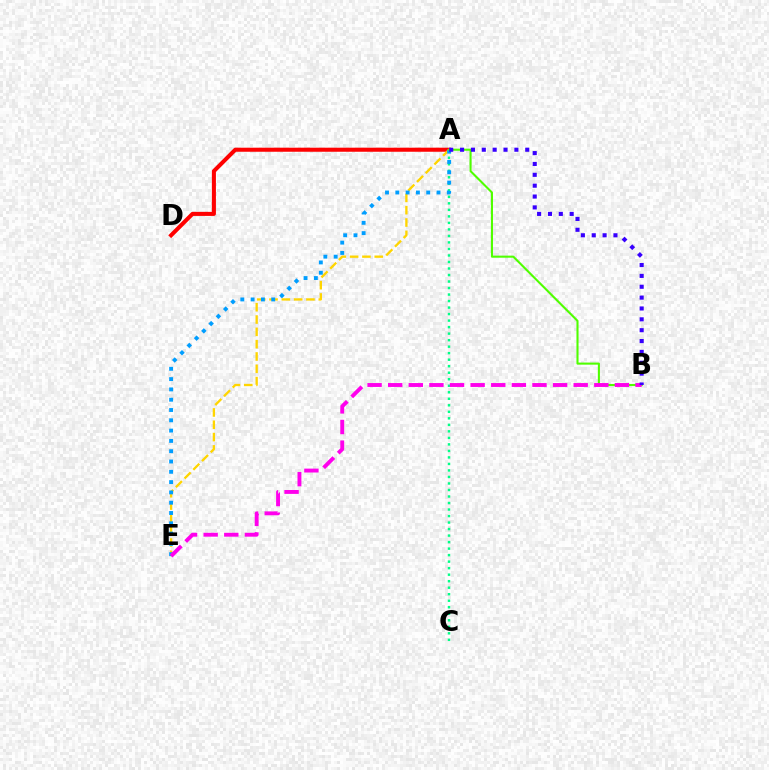{('A', 'D'): [{'color': '#ff0000', 'line_style': 'solid', 'thickness': 2.92}], ('A', 'E'): [{'color': '#ffd500', 'line_style': 'dashed', 'thickness': 1.67}, {'color': '#009eff', 'line_style': 'dotted', 'thickness': 2.8}], ('A', 'C'): [{'color': '#00ff86', 'line_style': 'dotted', 'thickness': 1.77}], ('A', 'B'): [{'color': '#4fff00', 'line_style': 'solid', 'thickness': 1.5}, {'color': '#3700ff', 'line_style': 'dotted', 'thickness': 2.95}], ('B', 'E'): [{'color': '#ff00ed', 'line_style': 'dashed', 'thickness': 2.8}]}